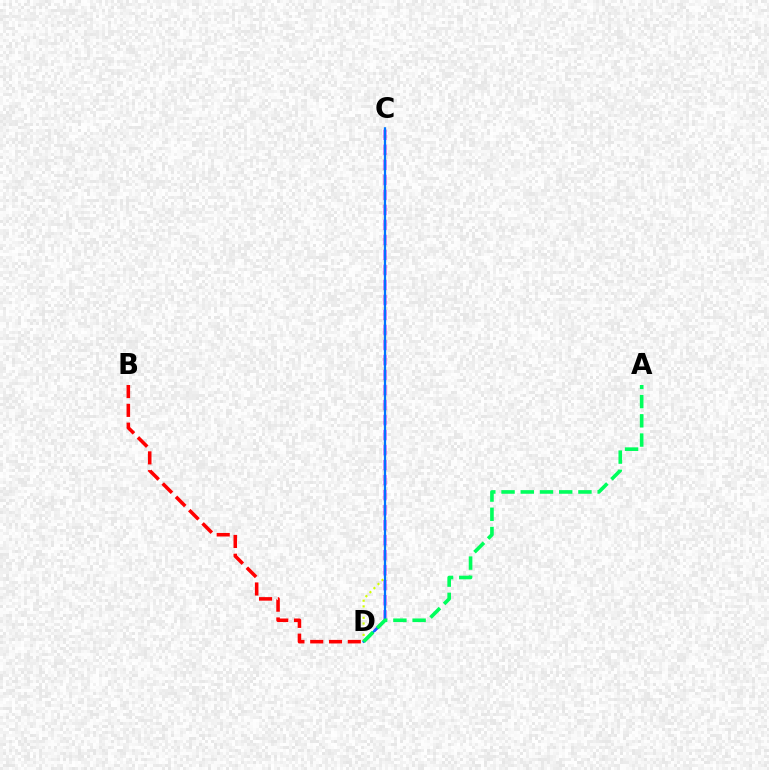{('C', 'D'): [{'color': '#d1ff00', 'line_style': 'dotted', 'thickness': 1.55}, {'color': '#b900ff', 'line_style': 'dashed', 'thickness': 2.04}, {'color': '#0074ff', 'line_style': 'solid', 'thickness': 1.6}], ('A', 'D'): [{'color': '#00ff5c', 'line_style': 'dashed', 'thickness': 2.61}], ('B', 'D'): [{'color': '#ff0000', 'line_style': 'dashed', 'thickness': 2.55}]}